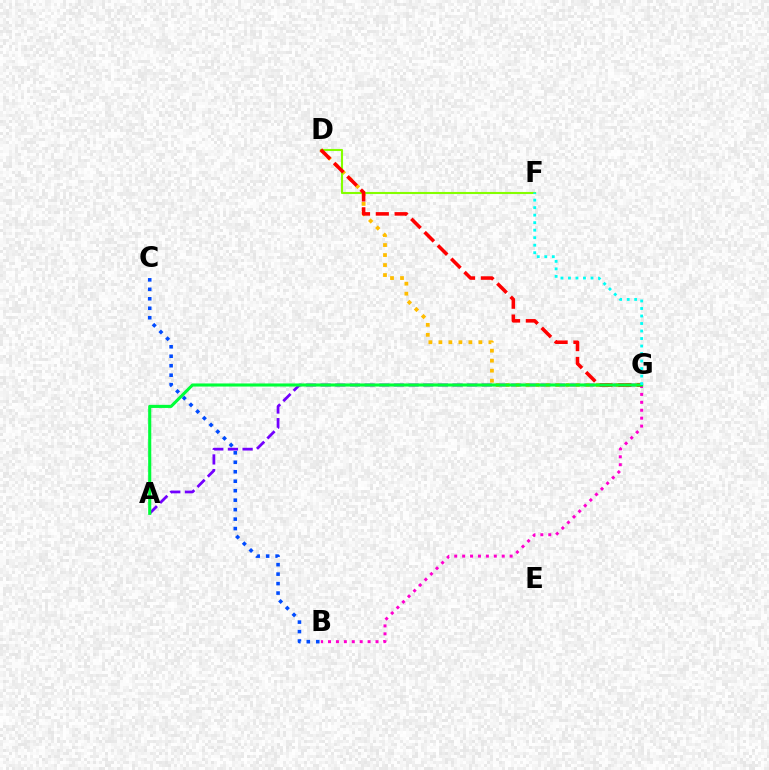{('A', 'G'): [{'color': '#7200ff', 'line_style': 'dashed', 'thickness': 1.99}, {'color': '#00ff39', 'line_style': 'solid', 'thickness': 2.23}], ('D', 'G'): [{'color': '#ffbd00', 'line_style': 'dotted', 'thickness': 2.72}, {'color': '#ff0000', 'line_style': 'dashed', 'thickness': 2.55}], ('B', 'G'): [{'color': '#ff00cf', 'line_style': 'dotted', 'thickness': 2.15}], ('B', 'C'): [{'color': '#004bff', 'line_style': 'dotted', 'thickness': 2.57}], ('D', 'F'): [{'color': '#84ff00', 'line_style': 'solid', 'thickness': 1.51}], ('F', 'G'): [{'color': '#00fff6', 'line_style': 'dotted', 'thickness': 2.04}]}